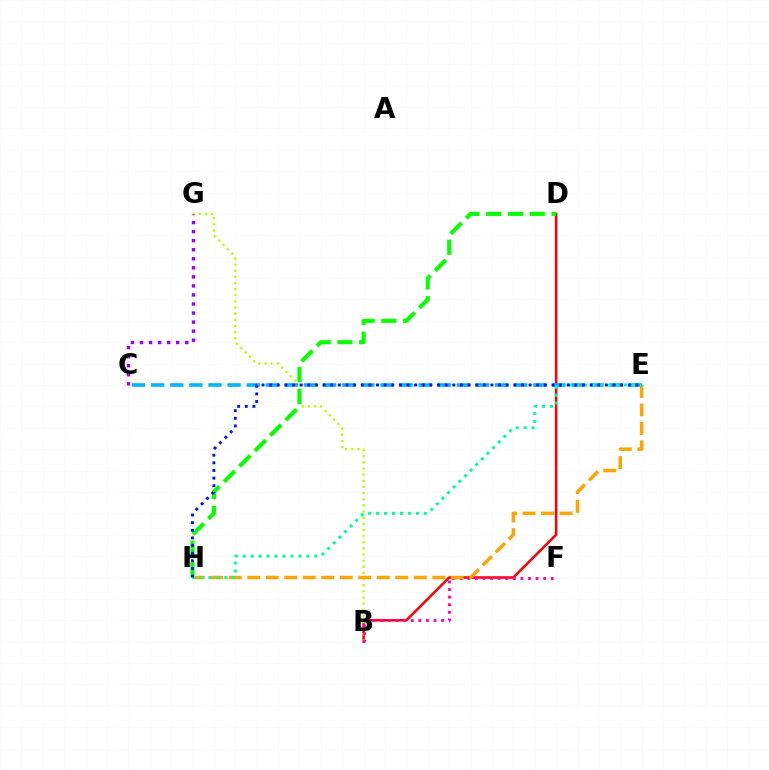{('B', 'D'): [{'color': '#ff0000', 'line_style': 'solid', 'thickness': 1.83}], ('B', 'G'): [{'color': '#b3ff00', 'line_style': 'dotted', 'thickness': 1.67}], ('B', 'F'): [{'color': '#ff00bd', 'line_style': 'dotted', 'thickness': 2.06}], ('C', 'G'): [{'color': '#9b00ff', 'line_style': 'dotted', 'thickness': 2.46}], ('E', 'H'): [{'color': '#ffa500', 'line_style': 'dashed', 'thickness': 2.51}, {'color': '#00ff9d', 'line_style': 'dotted', 'thickness': 2.16}, {'color': '#0010ff', 'line_style': 'dotted', 'thickness': 2.07}], ('D', 'H'): [{'color': '#08ff00', 'line_style': 'dashed', 'thickness': 2.96}], ('C', 'E'): [{'color': '#00b5ff', 'line_style': 'dashed', 'thickness': 2.6}]}